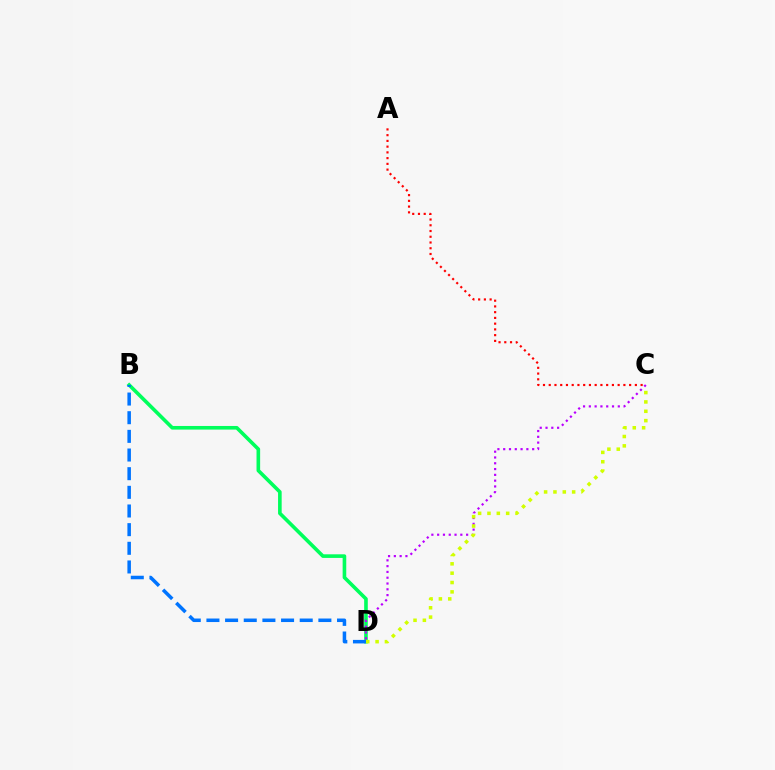{('A', 'C'): [{'color': '#ff0000', 'line_style': 'dotted', 'thickness': 1.56}], ('B', 'D'): [{'color': '#00ff5c', 'line_style': 'solid', 'thickness': 2.6}, {'color': '#0074ff', 'line_style': 'dashed', 'thickness': 2.53}], ('C', 'D'): [{'color': '#b900ff', 'line_style': 'dotted', 'thickness': 1.57}, {'color': '#d1ff00', 'line_style': 'dotted', 'thickness': 2.54}]}